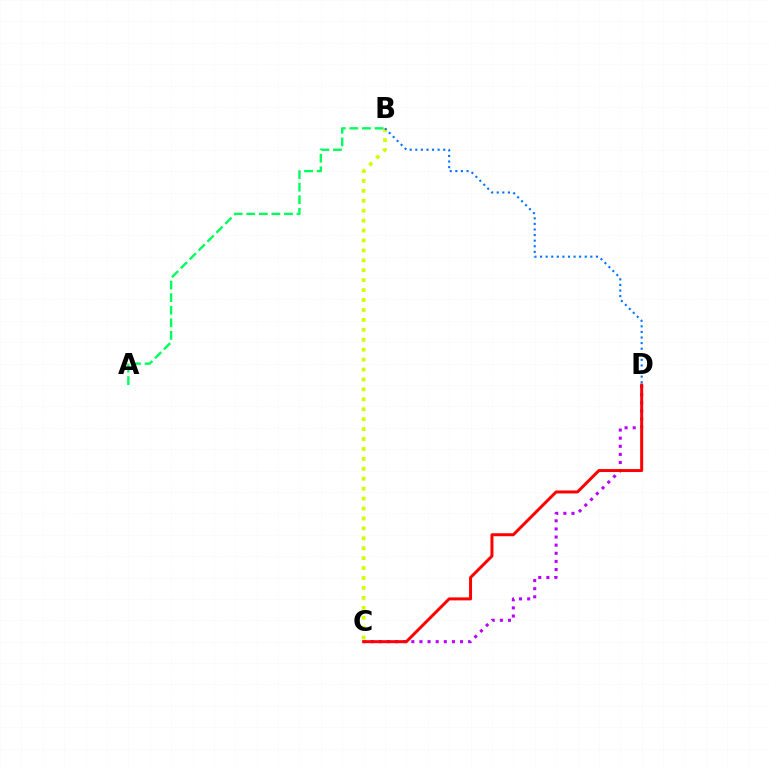{('C', 'D'): [{'color': '#b900ff', 'line_style': 'dotted', 'thickness': 2.21}, {'color': '#ff0000', 'line_style': 'solid', 'thickness': 2.15}], ('B', 'C'): [{'color': '#d1ff00', 'line_style': 'dotted', 'thickness': 2.7}], ('B', 'D'): [{'color': '#0074ff', 'line_style': 'dotted', 'thickness': 1.52}], ('A', 'B'): [{'color': '#00ff5c', 'line_style': 'dashed', 'thickness': 1.71}]}